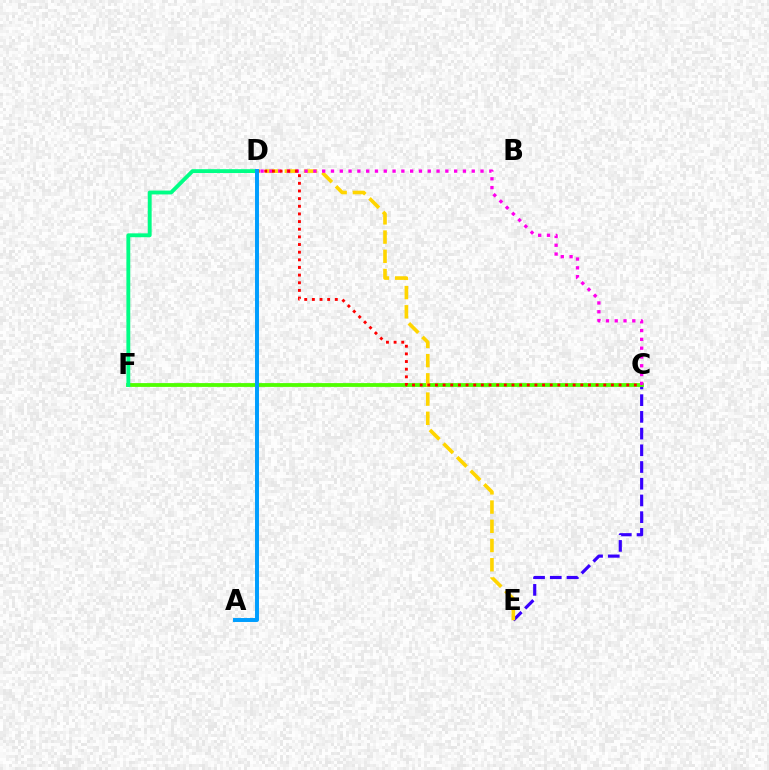{('C', 'E'): [{'color': '#3700ff', 'line_style': 'dashed', 'thickness': 2.27}], ('C', 'F'): [{'color': '#4fff00', 'line_style': 'solid', 'thickness': 2.73}], ('D', 'E'): [{'color': '#ffd500', 'line_style': 'dashed', 'thickness': 2.61}], ('C', 'D'): [{'color': '#ff00ed', 'line_style': 'dotted', 'thickness': 2.39}, {'color': '#ff0000', 'line_style': 'dotted', 'thickness': 2.08}], ('D', 'F'): [{'color': '#00ff86', 'line_style': 'solid', 'thickness': 2.78}], ('A', 'D'): [{'color': '#009eff', 'line_style': 'solid', 'thickness': 2.85}]}